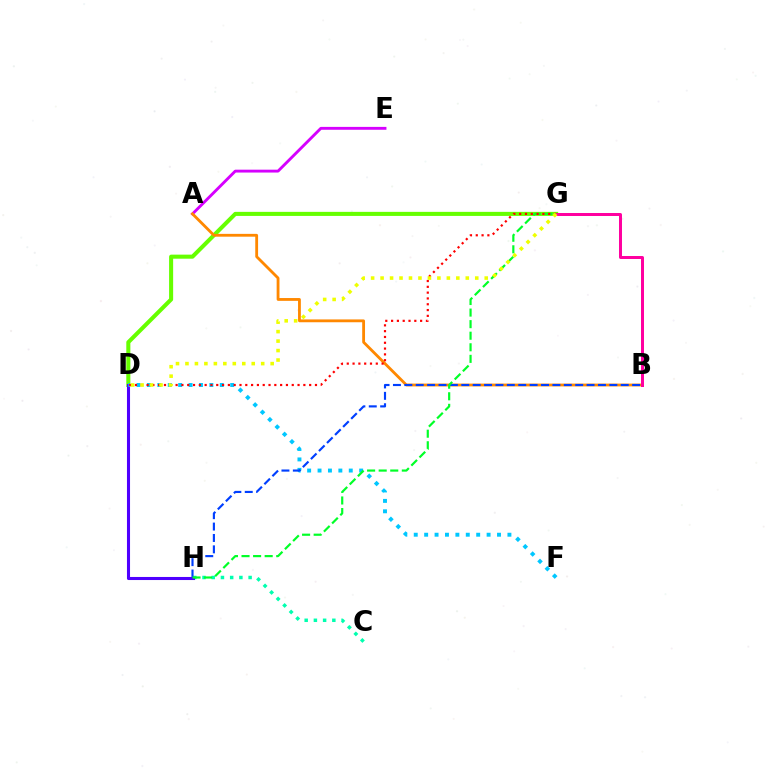{('D', 'G'): [{'color': '#66ff00', 'line_style': 'solid', 'thickness': 2.92}, {'color': '#ff0000', 'line_style': 'dotted', 'thickness': 1.58}, {'color': '#eeff00', 'line_style': 'dotted', 'thickness': 2.57}], ('C', 'H'): [{'color': '#00ffaf', 'line_style': 'dotted', 'thickness': 2.51}], ('D', 'H'): [{'color': '#4f00ff', 'line_style': 'solid', 'thickness': 2.21}], ('D', 'F'): [{'color': '#00c7ff', 'line_style': 'dotted', 'thickness': 2.83}], ('A', 'E'): [{'color': '#d600ff', 'line_style': 'solid', 'thickness': 2.07}], ('A', 'B'): [{'color': '#ff8800', 'line_style': 'solid', 'thickness': 2.03}], ('B', 'H'): [{'color': '#003fff', 'line_style': 'dashed', 'thickness': 1.55}], ('G', 'H'): [{'color': '#00ff27', 'line_style': 'dashed', 'thickness': 1.57}], ('B', 'G'): [{'color': '#ff00a0', 'line_style': 'solid', 'thickness': 2.15}]}